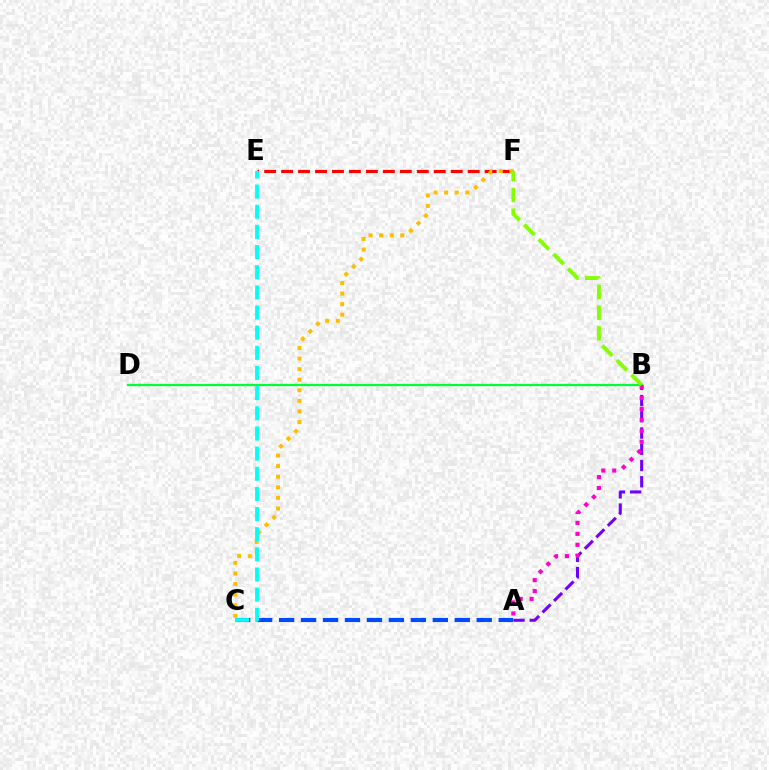{('A', 'C'): [{'color': '#004bff', 'line_style': 'dashed', 'thickness': 2.98}], ('E', 'F'): [{'color': '#ff0000', 'line_style': 'dashed', 'thickness': 2.3}], ('C', 'F'): [{'color': '#ffbd00', 'line_style': 'dotted', 'thickness': 2.88}], ('B', 'D'): [{'color': '#00ff39', 'line_style': 'solid', 'thickness': 1.6}], ('A', 'B'): [{'color': '#7200ff', 'line_style': 'dashed', 'thickness': 2.21}, {'color': '#ff00cf', 'line_style': 'dotted', 'thickness': 2.97}], ('C', 'E'): [{'color': '#00fff6', 'line_style': 'dashed', 'thickness': 2.74}], ('B', 'F'): [{'color': '#84ff00', 'line_style': 'dashed', 'thickness': 2.81}]}